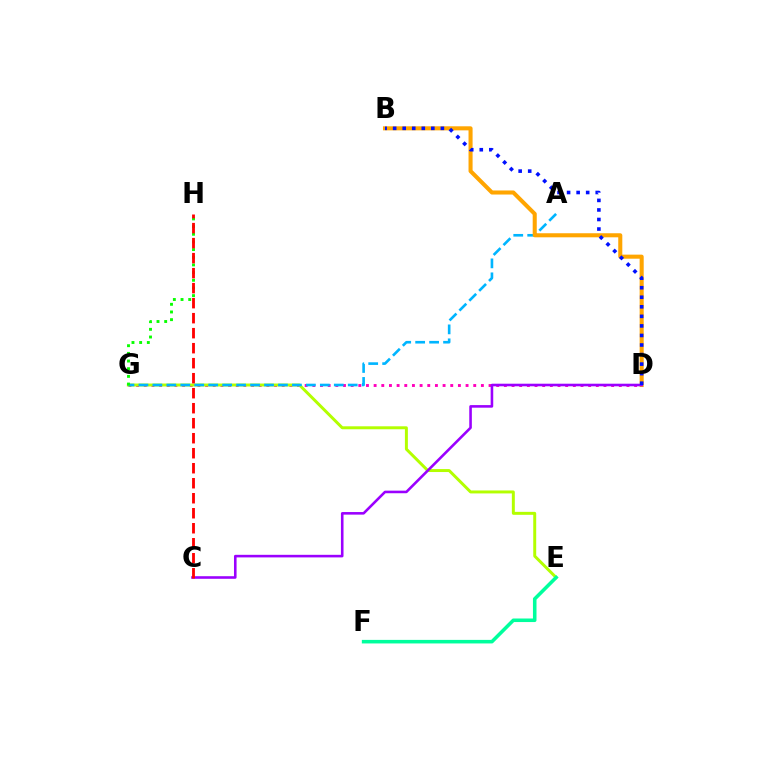{('D', 'G'): [{'color': '#ff00bd', 'line_style': 'dotted', 'thickness': 2.08}], ('E', 'G'): [{'color': '#b3ff00', 'line_style': 'solid', 'thickness': 2.13}], ('A', 'G'): [{'color': '#00b5ff', 'line_style': 'dashed', 'thickness': 1.9}], ('B', 'D'): [{'color': '#ffa500', 'line_style': 'solid', 'thickness': 2.92}, {'color': '#0010ff', 'line_style': 'dotted', 'thickness': 2.59}], ('C', 'D'): [{'color': '#9b00ff', 'line_style': 'solid', 'thickness': 1.86}], ('G', 'H'): [{'color': '#08ff00', 'line_style': 'dotted', 'thickness': 2.08}], ('C', 'H'): [{'color': '#ff0000', 'line_style': 'dashed', 'thickness': 2.04}], ('E', 'F'): [{'color': '#00ff9d', 'line_style': 'solid', 'thickness': 2.56}]}